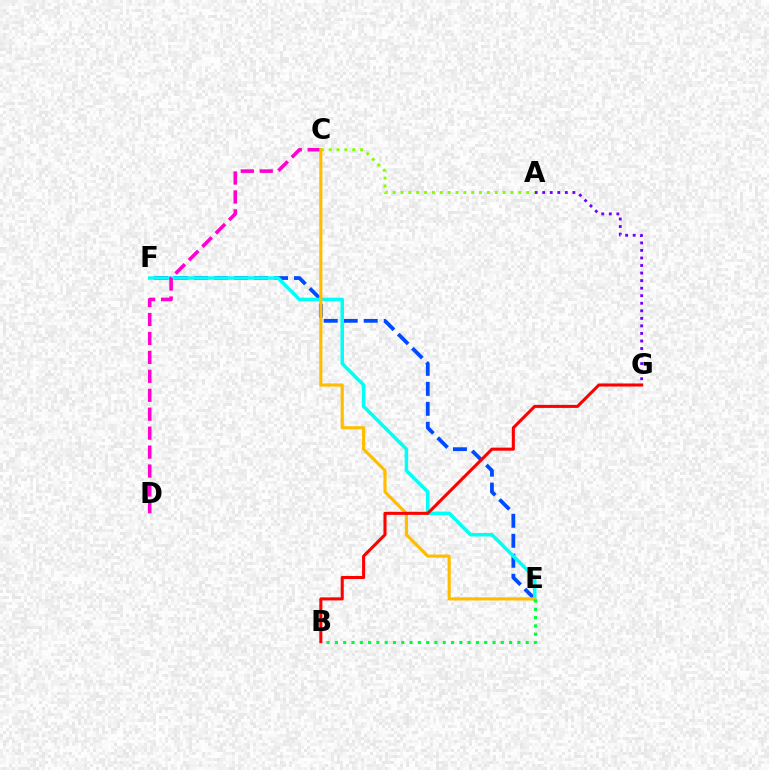{('A', 'G'): [{'color': '#7200ff', 'line_style': 'dotted', 'thickness': 2.05}], ('E', 'F'): [{'color': '#004bff', 'line_style': 'dashed', 'thickness': 2.72}, {'color': '#00fff6', 'line_style': 'solid', 'thickness': 2.54}], ('C', 'D'): [{'color': '#ff00cf', 'line_style': 'dashed', 'thickness': 2.57}], ('A', 'C'): [{'color': '#84ff00', 'line_style': 'dotted', 'thickness': 2.13}], ('C', 'E'): [{'color': '#ffbd00', 'line_style': 'solid', 'thickness': 2.27}], ('B', 'E'): [{'color': '#00ff39', 'line_style': 'dotted', 'thickness': 2.25}], ('B', 'G'): [{'color': '#ff0000', 'line_style': 'solid', 'thickness': 2.2}]}